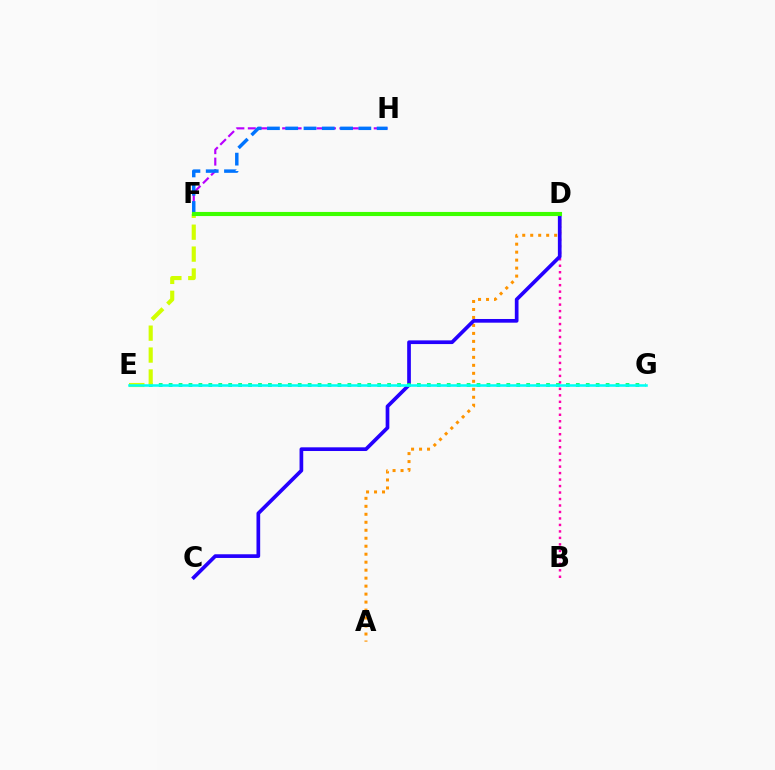{('F', 'H'): [{'color': '#b900ff', 'line_style': 'dashed', 'thickness': 1.56}, {'color': '#0074ff', 'line_style': 'dashed', 'thickness': 2.48}], ('A', 'D'): [{'color': '#ff9400', 'line_style': 'dotted', 'thickness': 2.17}], ('B', 'D'): [{'color': '#ff00ac', 'line_style': 'dotted', 'thickness': 1.76}], ('D', 'F'): [{'color': '#ff0000', 'line_style': 'dashed', 'thickness': 2.09}, {'color': '#3dff00', 'line_style': 'solid', 'thickness': 2.96}], ('C', 'D'): [{'color': '#2500ff', 'line_style': 'solid', 'thickness': 2.66}], ('E', 'G'): [{'color': '#00ff5c', 'line_style': 'dotted', 'thickness': 2.7}, {'color': '#00fff6', 'line_style': 'solid', 'thickness': 1.84}], ('E', 'F'): [{'color': '#d1ff00', 'line_style': 'dashed', 'thickness': 2.98}]}